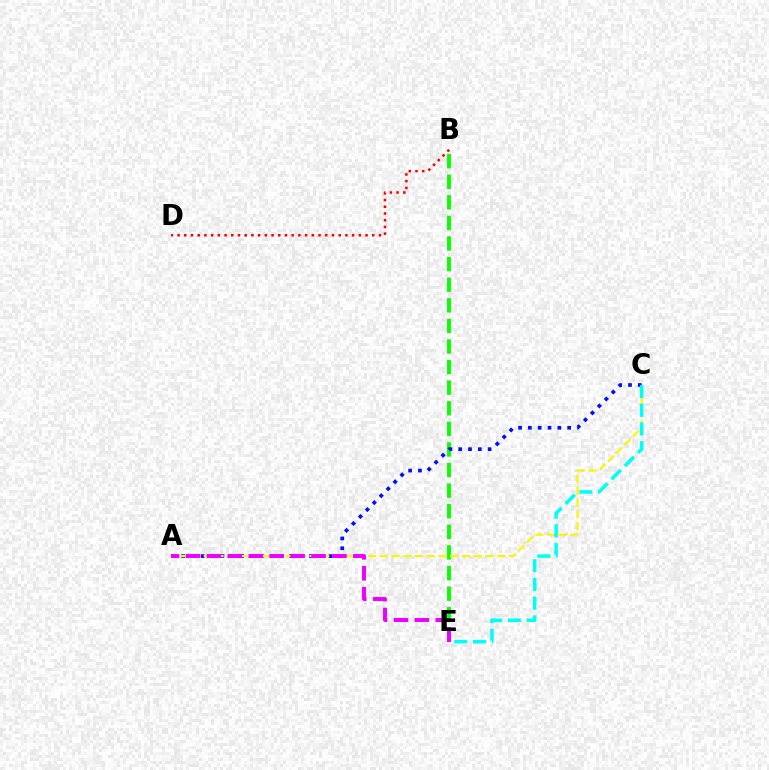{('B', 'E'): [{'color': '#08ff00', 'line_style': 'dashed', 'thickness': 2.8}], ('A', 'C'): [{'color': '#0010ff', 'line_style': 'dotted', 'thickness': 2.67}, {'color': '#fcf500', 'line_style': 'dashed', 'thickness': 1.59}], ('B', 'D'): [{'color': '#ff0000', 'line_style': 'dotted', 'thickness': 1.82}], ('C', 'E'): [{'color': '#00fff6', 'line_style': 'dashed', 'thickness': 2.54}], ('A', 'E'): [{'color': '#ee00ff', 'line_style': 'dashed', 'thickness': 2.84}]}